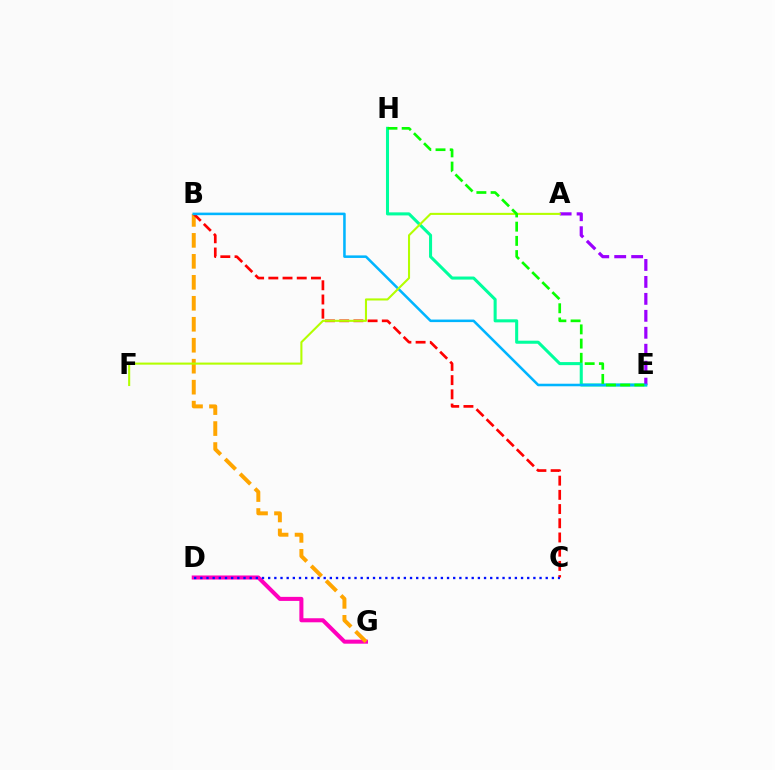{('E', 'H'): [{'color': '#00ff9d', 'line_style': 'solid', 'thickness': 2.2}, {'color': '#08ff00', 'line_style': 'dashed', 'thickness': 1.93}], ('D', 'G'): [{'color': '#ff00bd', 'line_style': 'solid', 'thickness': 2.91}], ('B', 'G'): [{'color': '#ffa500', 'line_style': 'dashed', 'thickness': 2.85}], ('B', 'C'): [{'color': '#ff0000', 'line_style': 'dashed', 'thickness': 1.93}], ('A', 'E'): [{'color': '#9b00ff', 'line_style': 'dashed', 'thickness': 2.3}], ('C', 'D'): [{'color': '#0010ff', 'line_style': 'dotted', 'thickness': 1.68}], ('B', 'E'): [{'color': '#00b5ff', 'line_style': 'solid', 'thickness': 1.83}], ('A', 'F'): [{'color': '#b3ff00', 'line_style': 'solid', 'thickness': 1.5}]}